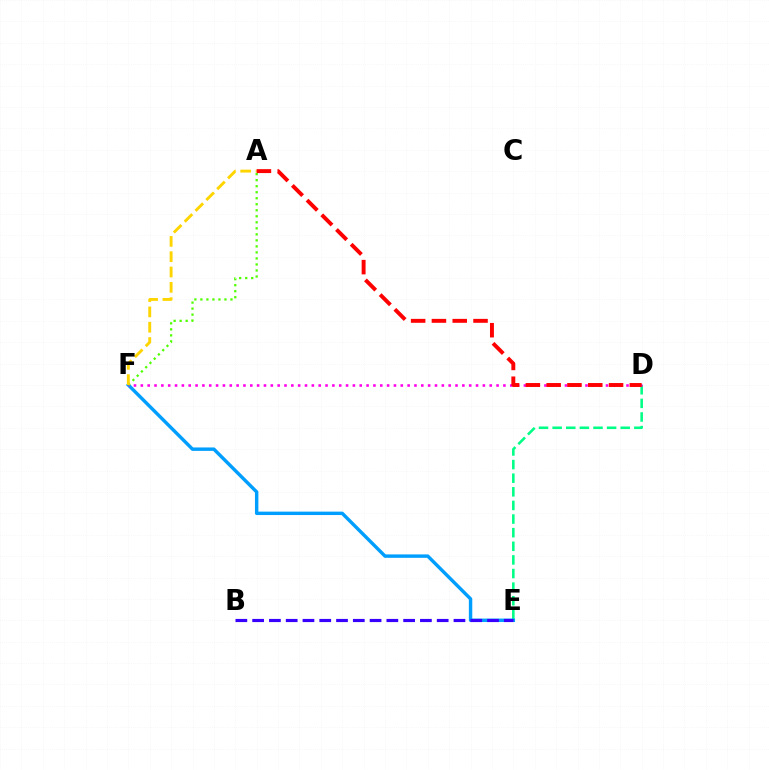{('D', 'E'): [{'color': '#00ff86', 'line_style': 'dashed', 'thickness': 1.85}], ('E', 'F'): [{'color': '#009eff', 'line_style': 'solid', 'thickness': 2.46}], ('D', 'F'): [{'color': '#ff00ed', 'line_style': 'dotted', 'thickness': 1.86}], ('A', 'F'): [{'color': '#4fff00', 'line_style': 'dotted', 'thickness': 1.64}, {'color': '#ffd500', 'line_style': 'dashed', 'thickness': 2.08}], ('B', 'E'): [{'color': '#3700ff', 'line_style': 'dashed', 'thickness': 2.28}], ('A', 'D'): [{'color': '#ff0000', 'line_style': 'dashed', 'thickness': 2.83}]}